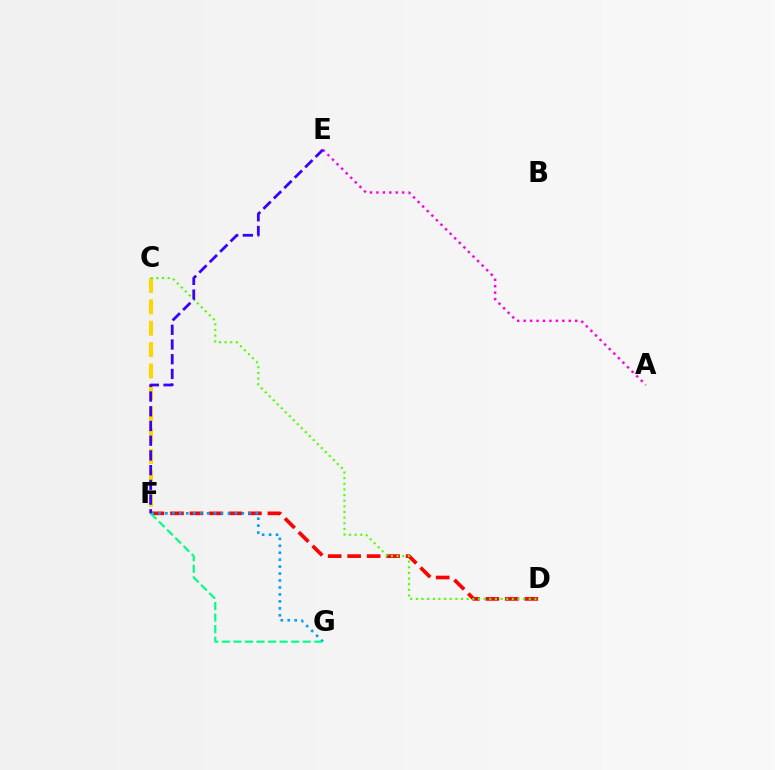{('D', 'F'): [{'color': '#ff0000', 'line_style': 'dashed', 'thickness': 2.65}], ('F', 'G'): [{'color': '#009eff', 'line_style': 'dotted', 'thickness': 1.89}, {'color': '#00ff86', 'line_style': 'dashed', 'thickness': 1.57}], ('A', 'E'): [{'color': '#ff00ed', 'line_style': 'dotted', 'thickness': 1.75}], ('C', 'F'): [{'color': '#ffd500', 'line_style': 'dashed', 'thickness': 2.9}], ('C', 'D'): [{'color': '#4fff00', 'line_style': 'dotted', 'thickness': 1.53}], ('E', 'F'): [{'color': '#3700ff', 'line_style': 'dashed', 'thickness': 2.0}]}